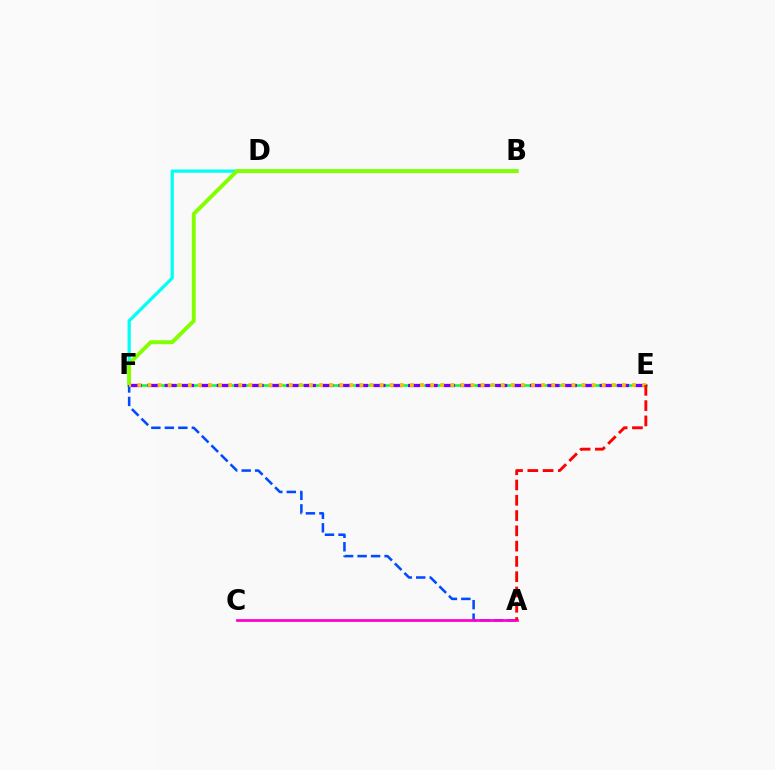{('B', 'F'): [{'color': '#00fff6', 'line_style': 'solid', 'thickness': 2.33}, {'color': '#84ff00', 'line_style': 'solid', 'thickness': 2.82}], ('E', 'F'): [{'color': '#00ff39', 'line_style': 'solid', 'thickness': 1.83}, {'color': '#7200ff', 'line_style': 'dashed', 'thickness': 2.36}, {'color': '#ffbd00', 'line_style': 'dotted', 'thickness': 2.74}], ('A', 'F'): [{'color': '#004bff', 'line_style': 'dashed', 'thickness': 1.83}], ('A', 'C'): [{'color': '#ff00cf', 'line_style': 'solid', 'thickness': 1.96}], ('A', 'E'): [{'color': '#ff0000', 'line_style': 'dashed', 'thickness': 2.08}]}